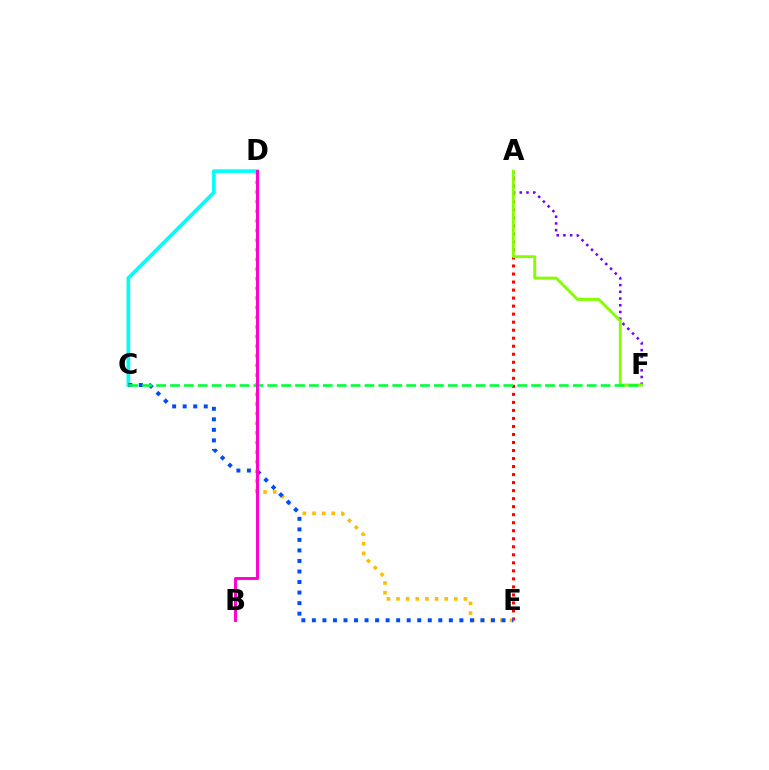{('A', 'E'): [{'color': '#ff0000', 'line_style': 'dotted', 'thickness': 2.18}], ('A', 'F'): [{'color': '#7200ff', 'line_style': 'dotted', 'thickness': 1.83}, {'color': '#84ff00', 'line_style': 'solid', 'thickness': 2.06}], ('C', 'D'): [{'color': '#00fff6', 'line_style': 'solid', 'thickness': 2.63}], ('D', 'E'): [{'color': '#ffbd00', 'line_style': 'dotted', 'thickness': 2.62}], ('C', 'E'): [{'color': '#004bff', 'line_style': 'dotted', 'thickness': 2.86}], ('C', 'F'): [{'color': '#00ff39', 'line_style': 'dashed', 'thickness': 1.89}], ('B', 'D'): [{'color': '#ff00cf', 'line_style': 'solid', 'thickness': 2.11}]}